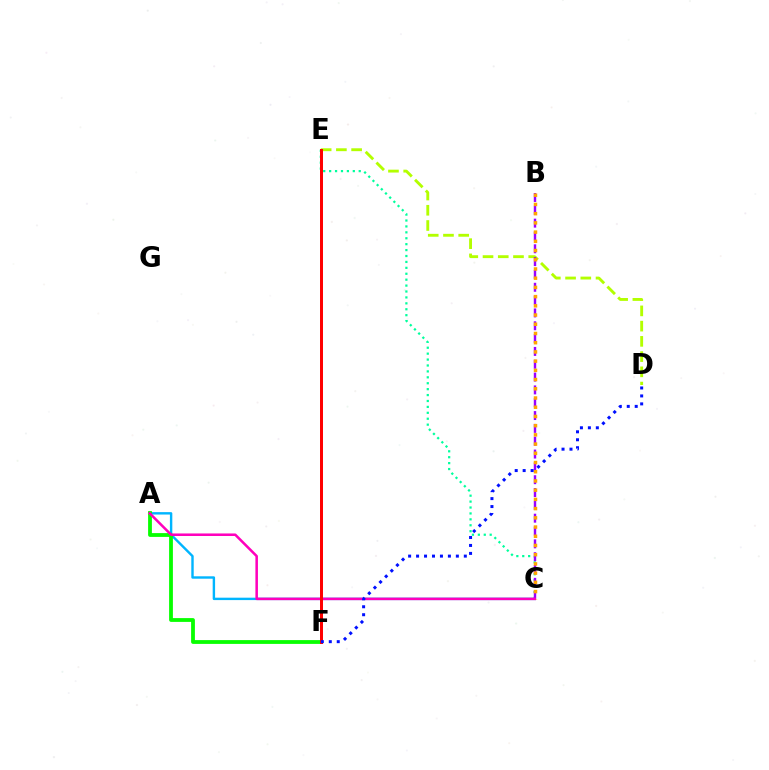{('A', 'C'): [{'color': '#00b5ff', 'line_style': 'solid', 'thickness': 1.74}, {'color': '#ff00bd', 'line_style': 'solid', 'thickness': 1.83}], ('A', 'F'): [{'color': '#08ff00', 'line_style': 'solid', 'thickness': 2.73}], ('D', 'E'): [{'color': '#b3ff00', 'line_style': 'dashed', 'thickness': 2.07}], ('C', 'E'): [{'color': '#00ff9d', 'line_style': 'dotted', 'thickness': 1.61}], ('B', 'C'): [{'color': '#9b00ff', 'line_style': 'dashed', 'thickness': 1.74}, {'color': '#ffa500', 'line_style': 'dotted', 'thickness': 2.5}], ('E', 'F'): [{'color': '#ff0000', 'line_style': 'solid', 'thickness': 2.15}], ('D', 'F'): [{'color': '#0010ff', 'line_style': 'dotted', 'thickness': 2.16}]}